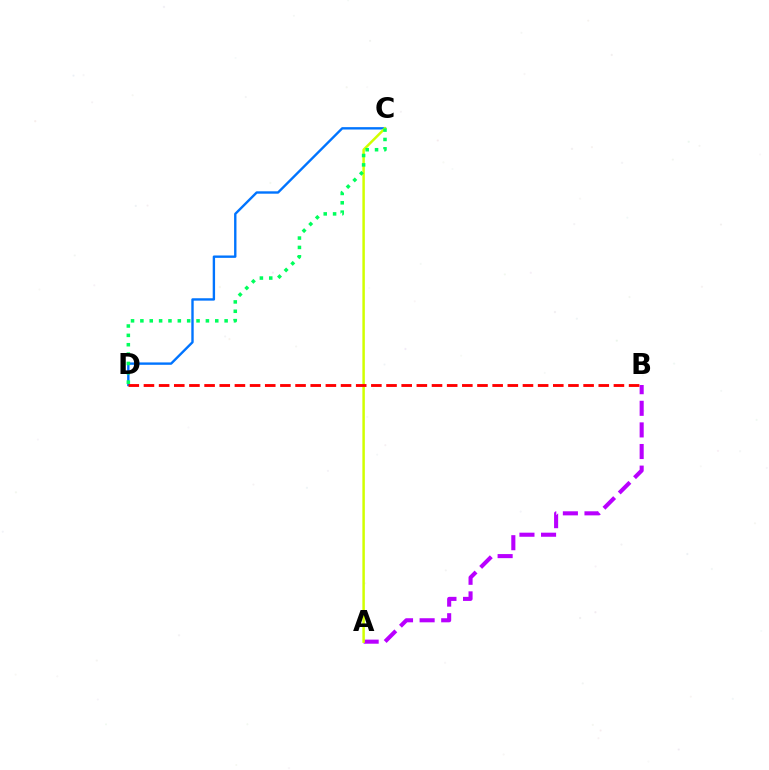{('C', 'D'): [{'color': '#0074ff', 'line_style': 'solid', 'thickness': 1.71}, {'color': '#00ff5c', 'line_style': 'dotted', 'thickness': 2.54}], ('A', 'B'): [{'color': '#b900ff', 'line_style': 'dashed', 'thickness': 2.94}], ('A', 'C'): [{'color': '#d1ff00', 'line_style': 'solid', 'thickness': 1.79}], ('B', 'D'): [{'color': '#ff0000', 'line_style': 'dashed', 'thickness': 2.06}]}